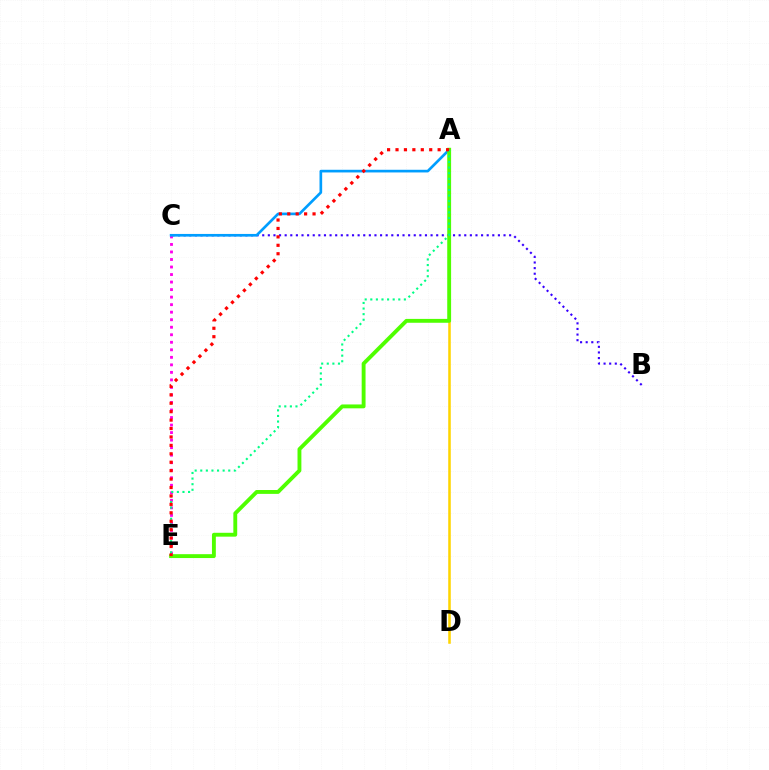{('B', 'C'): [{'color': '#3700ff', 'line_style': 'dotted', 'thickness': 1.52}], ('C', 'E'): [{'color': '#ff00ed', 'line_style': 'dotted', 'thickness': 2.04}], ('A', 'D'): [{'color': '#ffd500', 'line_style': 'solid', 'thickness': 1.84}], ('A', 'C'): [{'color': '#009eff', 'line_style': 'solid', 'thickness': 1.92}], ('A', 'E'): [{'color': '#4fff00', 'line_style': 'solid', 'thickness': 2.79}, {'color': '#00ff86', 'line_style': 'dotted', 'thickness': 1.52}, {'color': '#ff0000', 'line_style': 'dotted', 'thickness': 2.29}]}